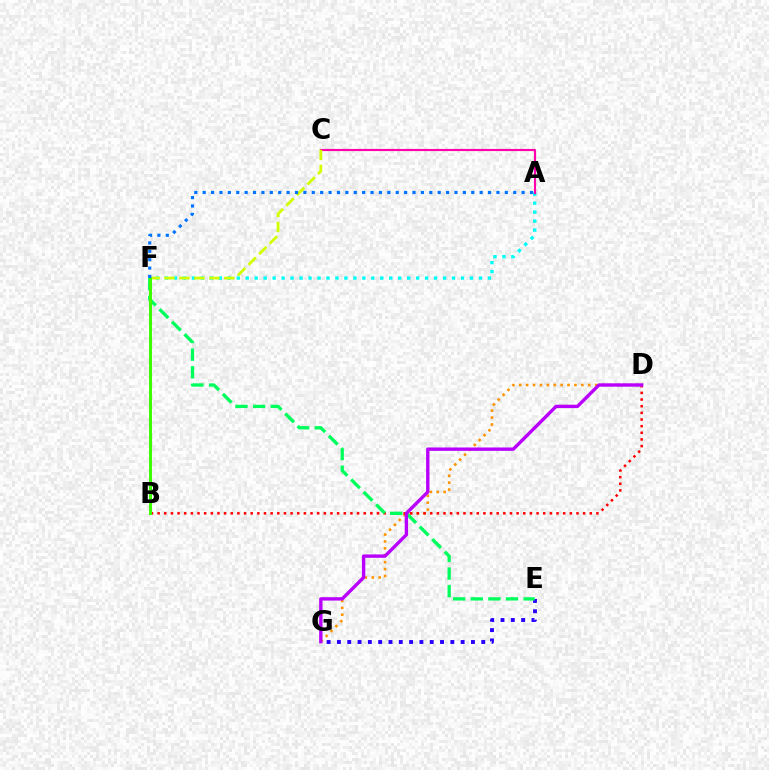{('A', 'F'): [{'color': '#00fff6', 'line_style': 'dotted', 'thickness': 2.44}, {'color': '#0074ff', 'line_style': 'dotted', 'thickness': 2.28}], ('D', 'G'): [{'color': '#ff9400', 'line_style': 'dotted', 'thickness': 1.88}, {'color': '#b900ff', 'line_style': 'solid', 'thickness': 2.43}], ('B', 'D'): [{'color': '#ff0000', 'line_style': 'dotted', 'thickness': 1.81}], ('A', 'C'): [{'color': '#ff00ac', 'line_style': 'solid', 'thickness': 1.55}], ('E', 'G'): [{'color': '#2500ff', 'line_style': 'dotted', 'thickness': 2.8}], ('E', 'F'): [{'color': '#00ff5c', 'line_style': 'dashed', 'thickness': 2.4}], ('C', 'F'): [{'color': '#d1ff00', 'line_style': 'dashed', 'thickness': 2.03}], ('B', 'F'): [{'color': '#3dff00', 'line_style': 'solid', 'thickness': 2.14}]}